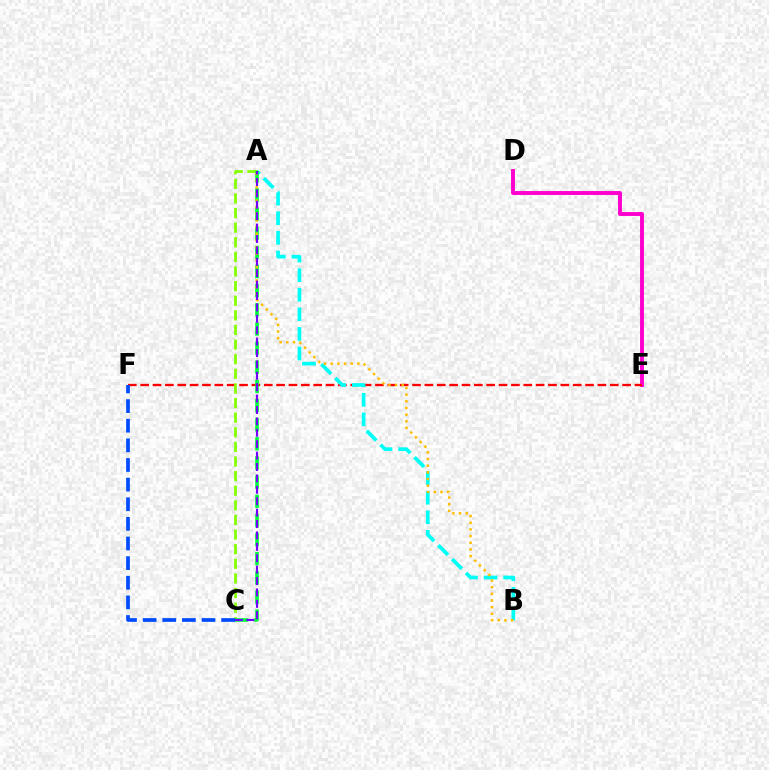{('D', 'E'): [{'color': '#ff00cf', 'line_style': 'solid', 'thickness': 2.82}], ('E', 'F'): [{'color': '#ff0000', 'line_style': 'dashed', 'thickness': 1.68}], ('A', 'B'): [{'color': '#00fff6', 'line_style': 'dashed', 'thickness': 2.66}, {'color': '#ffbd00', 'line_style': 'dotted', 'thickness': 1.81}], ('A', 'C'): [{'color': '#84ff00', 'line_style': 'dashed', 'thickness': 1.99}, {'color': '#00ff39', 'line_style': 'dashed', 'thickness': 2.6}, {'color': '#7200ff', 'line_style': 'dashed', 'thickness': 1.55}], ('C', 'F'): [{'color': '#004bff', 'line_style': 'dashed', 'thickness': 2.67}]}